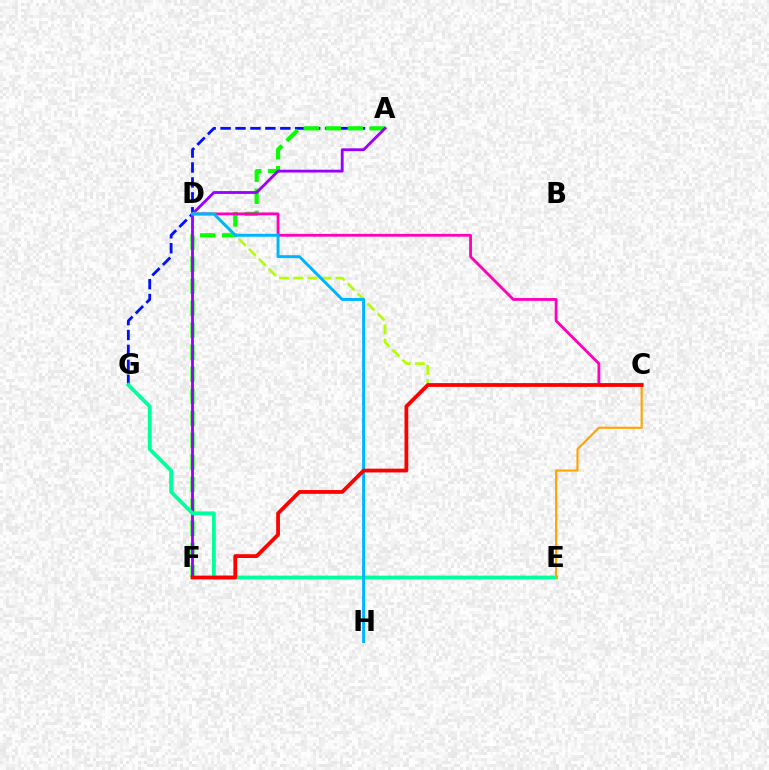{('A', 'G'): [{'color': '#0010ff', 'line_style': 'dashed', 'thickness': 2.03}], ('A', 'F'): [{'color': '#08ff00', 'line_style': 'dashed', 'thickness': 2.99}, {'color': '#9b00ff', 'line_style': 'solid', 'thickness': 2.03}], ('C', 'D'): [{'color': '#ff00bd', 'line_style': 'solid', 'thickness': 2.04}, {'color': '#b3ff00', 'line_style': 'dashed', 'thickness': 1.92}], ('E', 'G'): [{'color': '#00ff9d', 'line_style': 'solid', 'thickness': 2.72}], ('D', 'H'): [{'color': '#00b5ff', 'line_style': 'solid', 'thickness': 2.13}], ('C', 'E'): [{'color': '#ffa500', 'line_style': 'solid', 'thickness': 1.54}], ('C', 'F'): [{'color': '#ff0000', 'line_style': 'solid', 'thickness': 2.72}]}